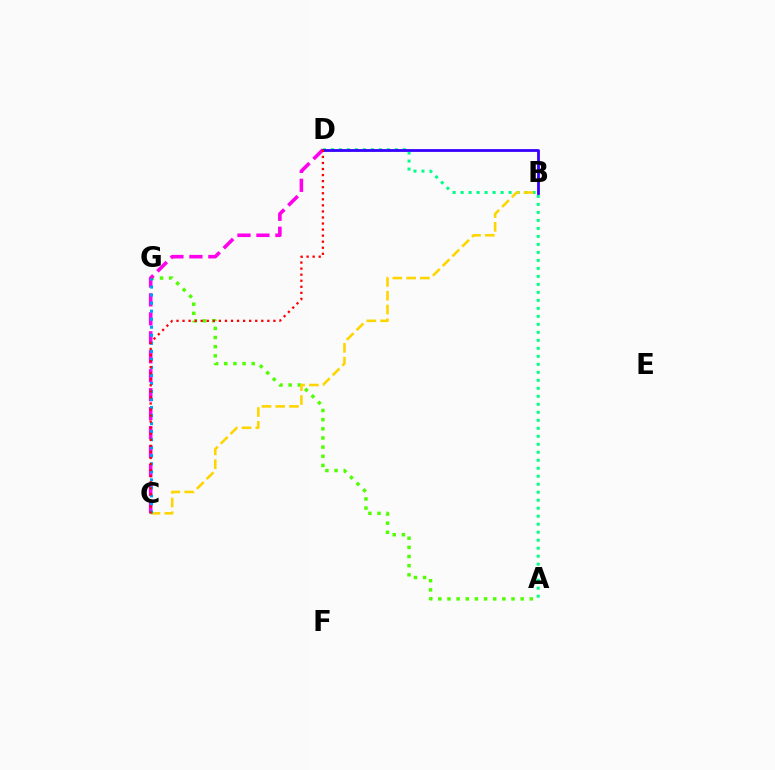{('A', 'D'): [{'color': '#00ff86', 'line_style': 'dotted', 'thickness': 2.17}], ('A', 'G'): [{'color': '#4fff00', 'line_style': 'dotted', 'thickness': 2.49}], ('B', 'C'): [{'color': '#ffd500', 'line_style': 'dashed', 'thickness': 1.87}], ('C', 'D'): [{'color': '#ff00ed', 'line_style': 'dashed', 'thickness': 2.58}, {'color': '#ff0000', 'line_style': 'dotted', 'thickness': 1.65}], ('B', 'D'): [{'color': '#3700ff', 'line_style': 'solid', 'thickness': 2.01}], ('C', 'G'): [{'color': '#009eff', 'line_style': 'dotted', 'thickness': 2.18}]}